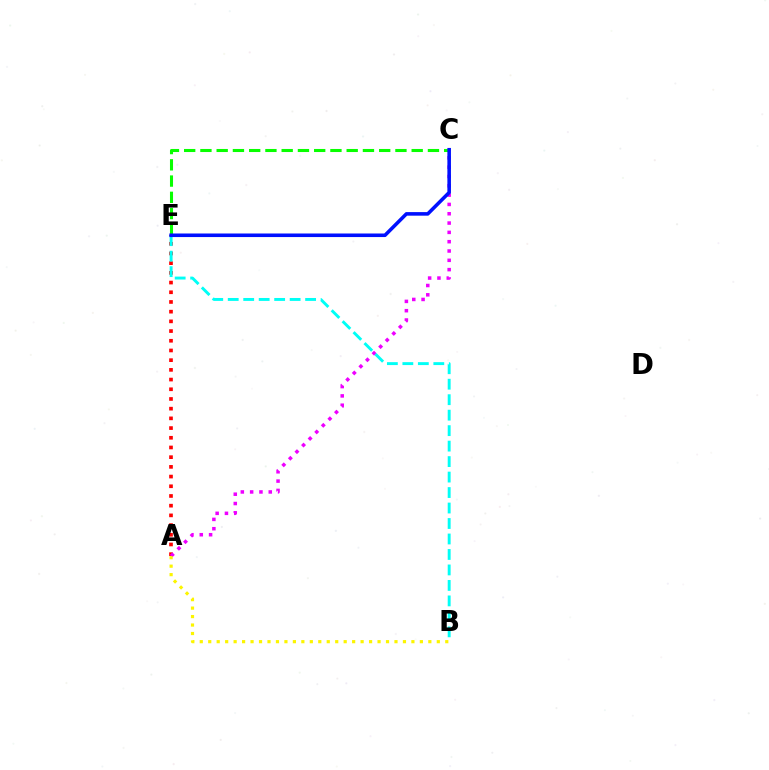{('C', 'E'): [{'color': '#08ff00', 'line_style': 'dashed', 'thickness': 2.21}, {'color': '#0010ff', 'line_style': 'solid', 'thickness': 2.57}], ('A', 'E'): [{'color': '#ff0000', 'line_style': 'dotted', 'thickness': 2.64}], ('A', 'C'): [{'color': '#ee00ff', 'line_style': 'dotted', 'thickness': 2.53}], ('A', 'B'): [{'color': '#fcf500', 'line_style': 'dotted', 'thickness': 2.3}], ('B', 'E'): [{'color': '#00fff6', 'line_style': 'dashed', 'thickness': 2.1}]}